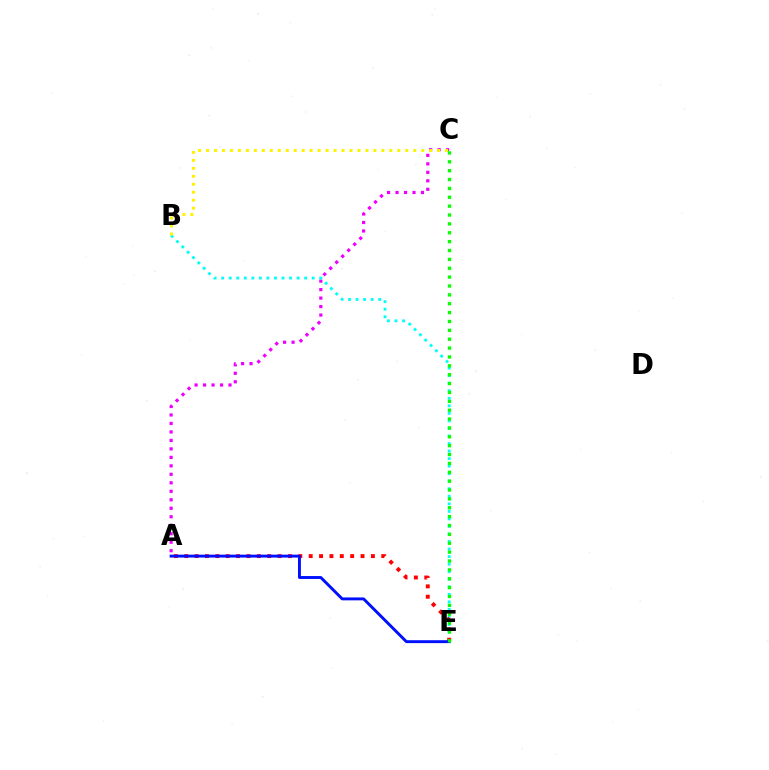{('A', 'C'): [{'color': '#ee00ff', 'line_style': 'dotted', 'thickness': 2.3}], ('B', 'E'): [{'color': '#00fff6', 'line_style': 'dotted', 'thickness': 2.05}], ('A', 'E'): [{'color': '#ff0000', 'line_style': 'dotted', 'thickness': 2.82}, {'color': '#0010ff', 'line_style': 'solid', 'thickness': 2.1}], ('B', 'C'): [{'color': '#fcf500', 'line_style': 'dotted', 'thickness': 2.17}], ('C', 'E'): [{'color': '#08ff00', 'line_style': 'dotted', 'thickness': 2.41}]}